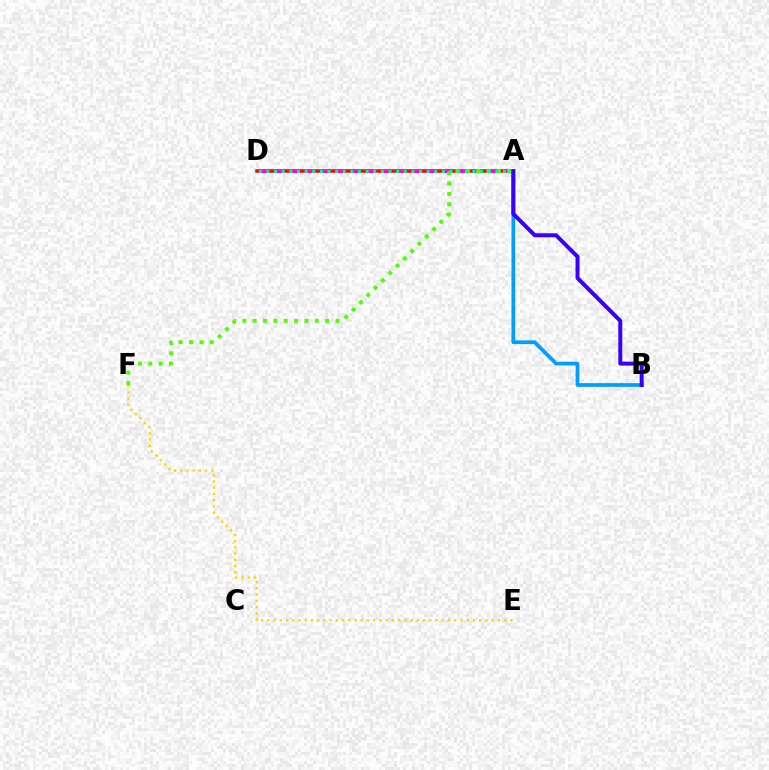{('A', 'D'): [{'color': '#ff0000', 'line_style': 'solid', 'thickness': 2.52}, {'color': '#ff00ed', 'line_style': 'dashed', 'thickness': 2.07}, {'color': '#00ff86', 'line_style': 'dotted', 'thickness': 2.07}], ('A', 'B'): [{'color': '#009eff', 'line_style': 'solid', 'thickness': 2.69}, {'color': '#3700ff', 'line_style': 'solid', 'thickness': 2.87}], ('A', 'F'): [{'color': '#4fff00', 'line_style': 'dotted', 'thickness': 2.81}], ('E', 'F'): [{'color': '#ffd500', 'line_style': 'dotted', 'thickness': 1.69}]}